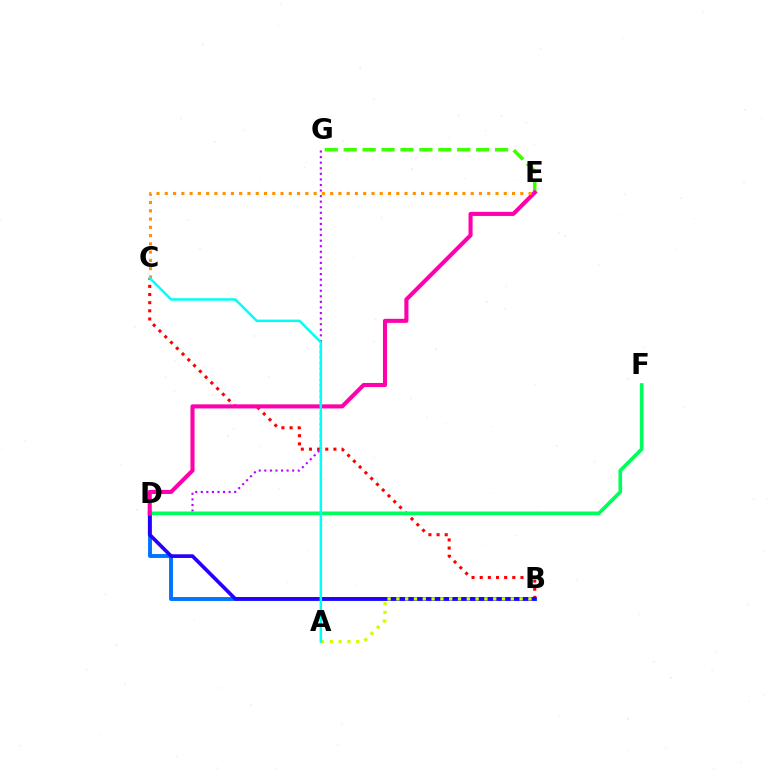{('B', 'D'): [{'color': '#0074ff', 'line_style': 'solid', 'thickness': 2.82}, {'color': '#2500ff', 'line_style': 'solid', 'thickness': 2.65}], ('B', 'C'): [{'color': '#ff0000', 'line_style': 'dotted', 'thickness': 2.22}], ('E', 'G'): [{'color': '#3dff00', 'line_style': 'dashed', 'thickness': 2.57}], ('D', 'G'): [{'color': '#b900ff', 'line_style': 'dotted', 'thickness': 1.51}], ('D', 'F'): [{'color': '#00ff5c', 'line_style': 'solid', 'thickness': 2.64}], ('D', 'E'): [{'color': '#ff00ac', 'line_style': 'solid', 'thickness': 2.94}], ('A', 'B'): [{'color': '#d1ff00', 'line_style': 'dotted', 'thickness': 2.39}], ('C', 'E'): [{'color': '#ff9400', 'line_style': 'dotted', 'thickness': 2.25}], ('A', 'C'): [{'color': '#00fff6', 'line_style': 'solid', 'thickness': 1.8}]}